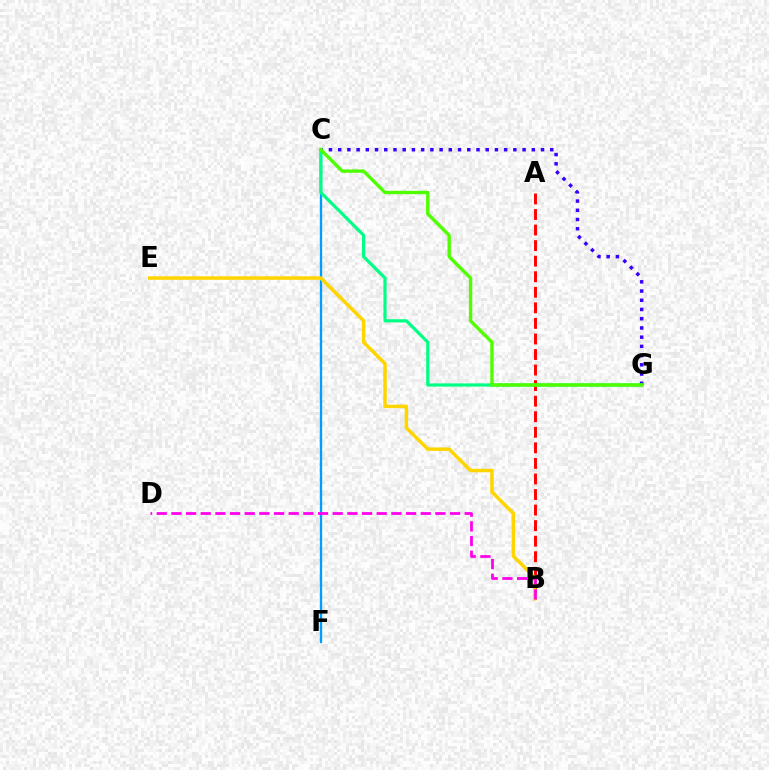{('C', 'G'): [{'color': '#3700ff', 'line_style': 'dotted', 'thickness': 2.51}, {'color': '#00ff86', 'line_style': 'solid', 'thickness': 2.31}, {'color': '#4fff00', 'line_style': 'solid', 'thickness': 2.43}], ('A', 'B'): [{'color': '#ff0000', 'line_style': 'dashed', 'thickness': 2.11}], ('C', 'F'): [{'color': '#009eff', 'line_style': 'solid', 'thickness': 1.69}], ('B', 'E'): [{'color': '#ffd500', 'line_style': 'solid', 'thickness': 2.51}], ('B', 'D'): [{'color': '#ff00ed', 'line_style': 'dashed', 'thickness': 1.99}]}